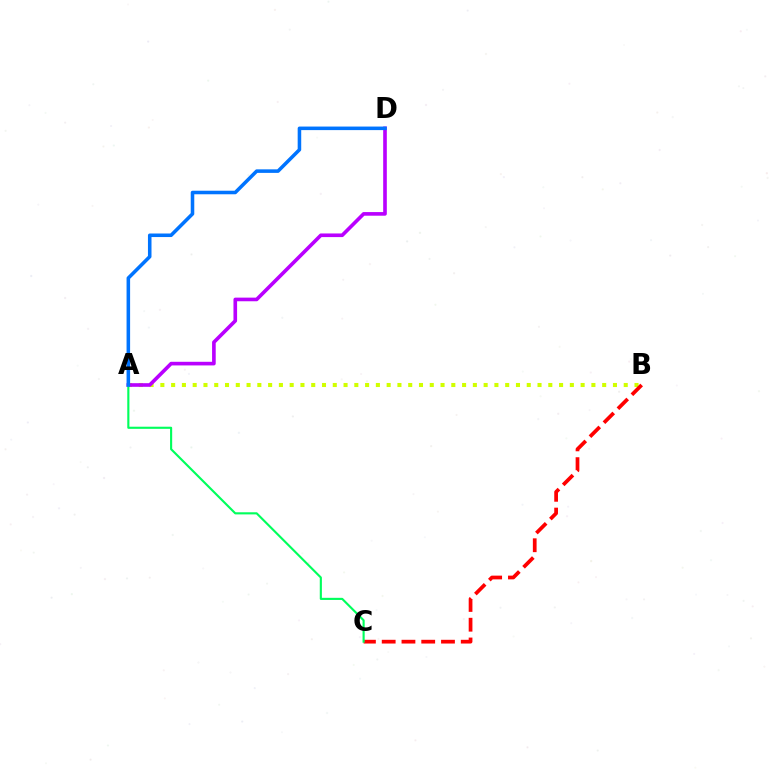{('A', 'B'): [{'color': '#d1ff00', 'line_style': 'dotted', 'thickness': 2.93}], ('A', 'D'): [{'color': '#b900ff', 'line_style': 'solid', 'thickness': 2.62}, {'color': '#0074ff', 'line_style': 'solid', 'thickness': 2.55}], ('B', 'C'): [{'color': '#ff0000', 'line_style': 'dashed', 'thickness': 2.68}], ('A', 'C'): [{'color': '#00ff5c', 'line_style': 'solid', 'thickness': 1.53}]}